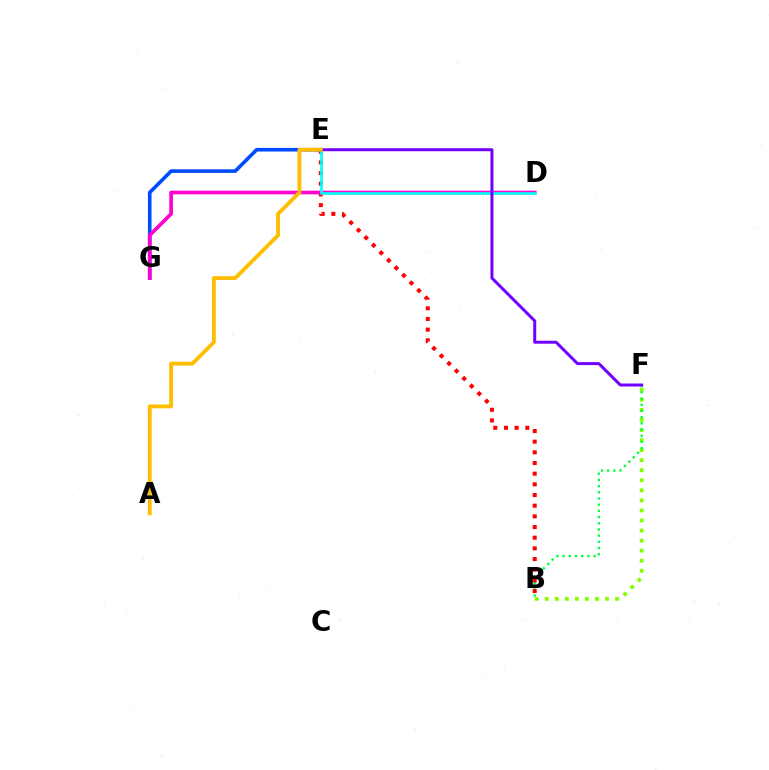{('B', 'F'): [{'color': '#84ff00', 'line_style': 'dotted', 'thickness': 2.73}, {'color': '#00ff39', 'line_style': 'dotted', 'thickness': 1.68}], ('E', 'G'): [{'color': '#004bff', 'line_style': 'solid', 'thickness': 2.61}], ('B', 'E'): [{'color': '#ff0000', 'line_style': 'dotted', 'thickness': 2.9}], ('D', 'G'): [{'color': '#ff00cf', 'line_style': 'solid', 'thickness': 2.63}], ('D', 'E'): [{'color': '#00fff6', 'line_style': 'solid', 'thickness': 1.91}], ('E', 'F'): [{'color': '#7200ff', 'line_style': 'solid', 'thickness': 2.15}], ('A', 'E'): [{'color': '#ffbd00', 'line_style': 'solid', 'thickness': 2.76}]}